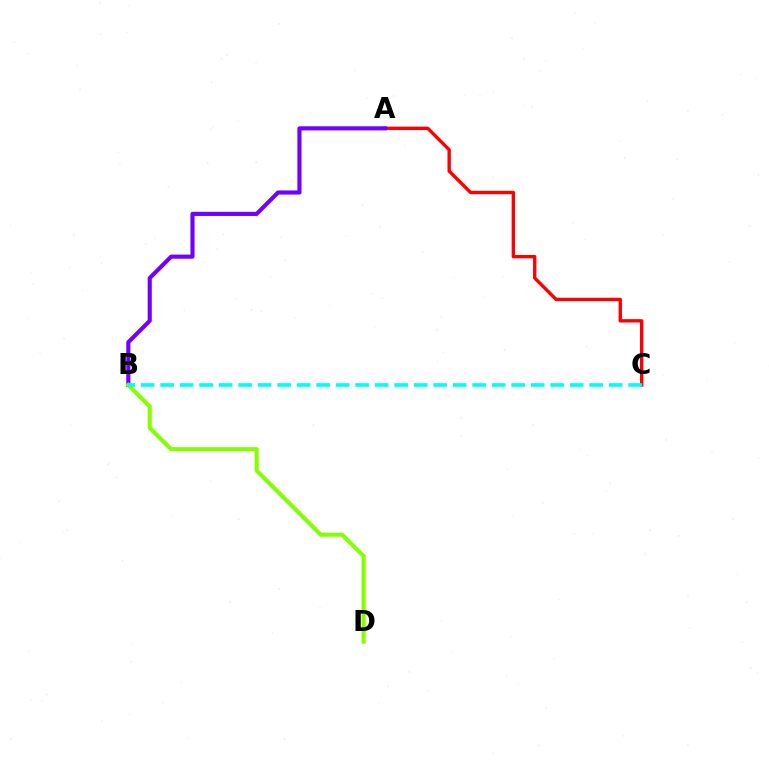{('A', 'C'): [{'color': '#ff0000', 'line_style': 'solid', 'thickness': 2.43}], ('A', 'B'): [{'color': '#7200ff', 'line_style': 'solid', 'thickness': 2.97}], ('B', 'D'): [{'color': '#84ff00', 'line_style': 'solid', 'thickness': 2.94}], ('B', 'C'): [{'color': '#00fff6', 'line_style': 'dashed', 'thickness': 2.65}]}